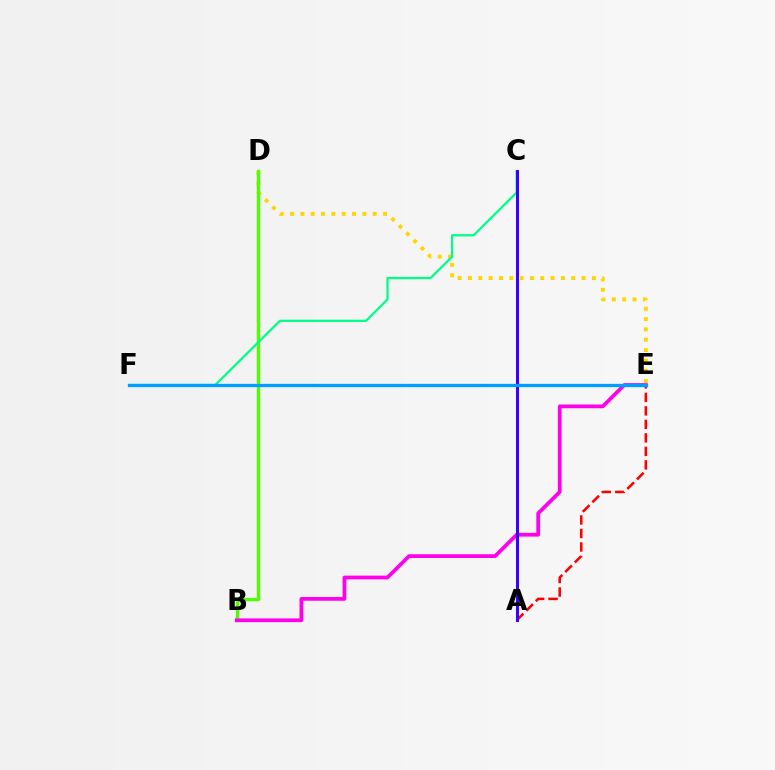{('D', 'E'): [{'color': '#ffd500', 'line_style': 'dotted', 'thickness': 2.81}], ('B', 'D'): [{'color': '#4fff00', 'line_style': 'solid', 'thickness': 2.43}], ('C', 'F'): [{'color': '#00ff86', 'line_style': 'solid', 'thickness': 1.62}], ('A', 'E'): [{'color': '#ff0000', 'line_style': 'dashed', 'thickness': 1.83}], ('B', 'E'): [{'color': '#ff00ed', 'line_style': 'solid', 'thickness': 2.7}], ('A', 'C'): [{'color': '#3700ff', 'line_style': 'solid', 'thickness': 2.19}], ('E', 'F'): [{'color': '#009eff', 'line_style': 'solid', 'thickness': 2.38}]}